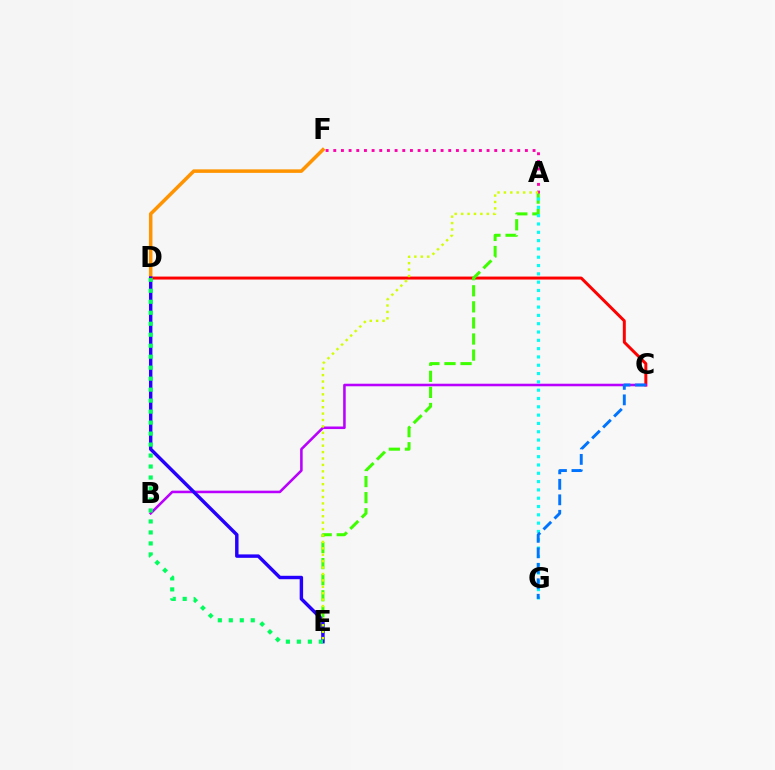{('C', 'D'): [{'color': '#ff0000', 'line_style': 'solid', 'thickness': 2.14}], ('A', 'E'): [{'color': '#3dff00', 'line_style': 'dashed', 'thickness': 2.18}, {'color': '#d1ff00', 'line_style': 'dotted', 'thickness': 1.74}], ('A', 'F'): [{'color': '#ff00ac', 'line_style': 'dotted', 'thickness': 2.08}], ('D', 'F'): [{'color': '#ff9400', 'line_style': 'solid', 'thickness': 2.54}], ('B', 'C'): [{'color': '#b900ff', 'line_style': 'solid', 'thickness': 1.84}], ('A', 'G'): [{'color': '#00fff6', 'line_style': 'dotted', 'thickness': 2.26}], ('D', 'E'): [{'color': '#2500ff', 'line_style': 'solid', 'thickness': 2.47}, {'color': '#00ff5c', 'line_style': 'dotted', 'thickness': 2.98}], ('C', 'G'): [{'color': '#0074ff', 'line_style': 'dashed', 'thickness': 2.1}]}